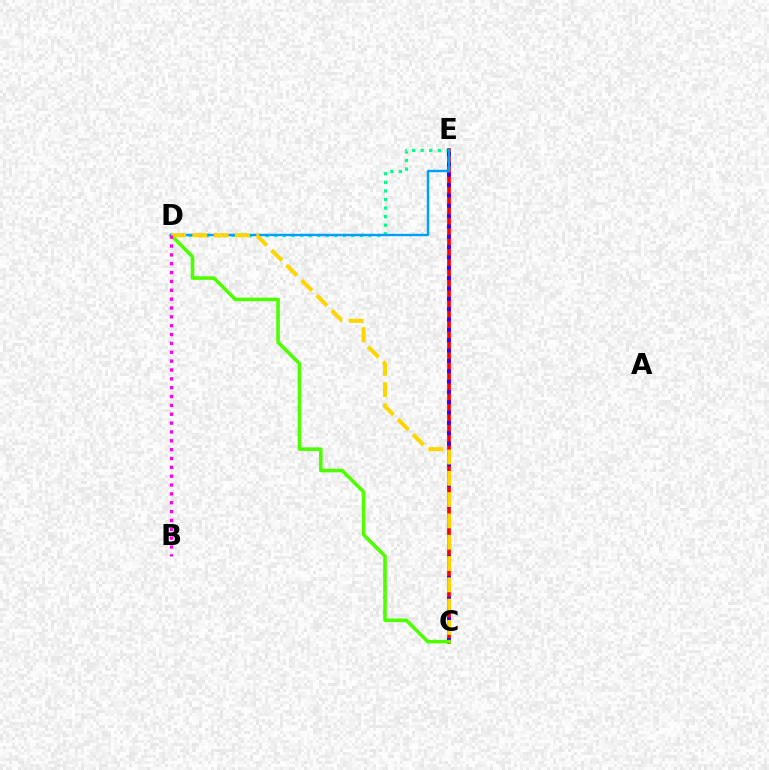{('D', 'E'): [{'color': '#00ff86', 'line_style': 'dotted', 'thickness': 2.33}, {'color': '#009eff', 'line_style': 'solid', 'thickness': 1.74}], ('C', 'E'): [{'color': '#ff0000', 'line_style': 'solid', 'thickness': 2.65}, {'color': '#3700ff', 'line_style': 'dotted', 'thickness': 2.81}], ('C', 'D'): [{'color': '#4fff00', 'line_style': 'solid', 'thickness': 2.59}, {'color': '#ffd500', 'line_style': 'dashed', 'thickness': 2.89}], ('B', 'D'): [{'color': '#ff00ed', 'line_style': 'dotted', 'thickness': 2.41}]}